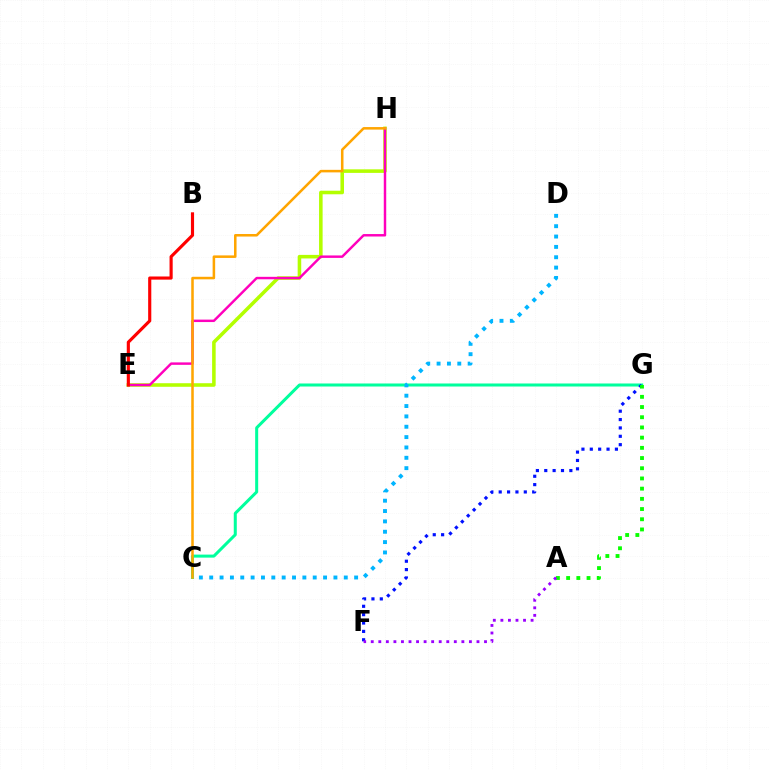{('E', 'H'): [{'color': '#b3ff00', 'line_style': 'solid', 'thickness': 2.56}, {'color': '#ff00bd', 'line_style': 'solid', 'thickness': 1.76}], ('C', 'G'): [{'color': '#00ff9d', 'line_style': 'solid', 'thickness': 2.18}], ('F', 'G'): [{'color': '#0010ff', 'line_style': 'dotted', 'thickness': 2.27}], ('C', 'H'): [{'color': '#ffa500', 'line_style': 'solid', 'thickness': 1.82}], ('C', 'D'): [{'color': '#00b5ff', 'line_style': 'dotted', 'thickness': 2.81}], ('B', 'E'): [{'color': '#ff0000', 'line_style': 'solid', 'thickness': 2.26}], ('A', 'G'): [{'color': '#08ff00', 'line_style': 'dotted', 'thickness': 2.77}], ('A', 'F'): [{'color': '#9b00ff', 'line_style': 'dotted', 'thickness': 2.05}]}